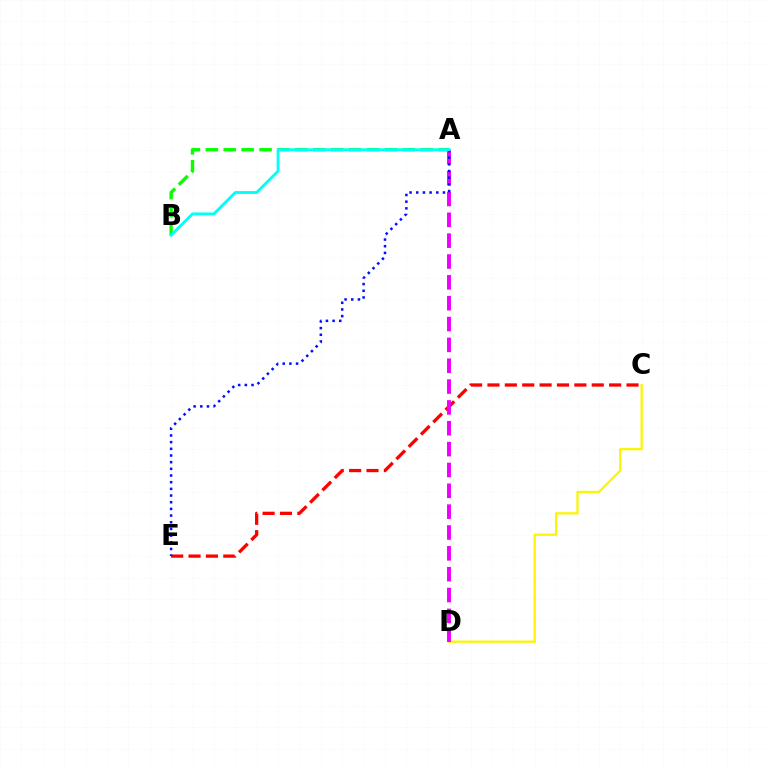{('C', 'E'): [{'color': '#ff0000', 'line_style': 'dashed', 'thickness': 2.36}], ('C', 'D'): [{'color': '#fcf500', 'line_style': 'solid', 'thickness': 1.63}], ('A', 'D'): [{'color': '#ee00ff', 'line_style': 'dashed', 'thickness': 2.83}], ('A', 'B'): [{'color': '#08ff00', 'line_style': 'dashed', 'thickness': 2.43}, {'color': '#00fff6', 'line_style': 'solid', 'thickness': 2.04}], ('A', 'E'): [{'color': '#0010ff', 'line_style': 'dotted', 'thickness': 1.81}]}